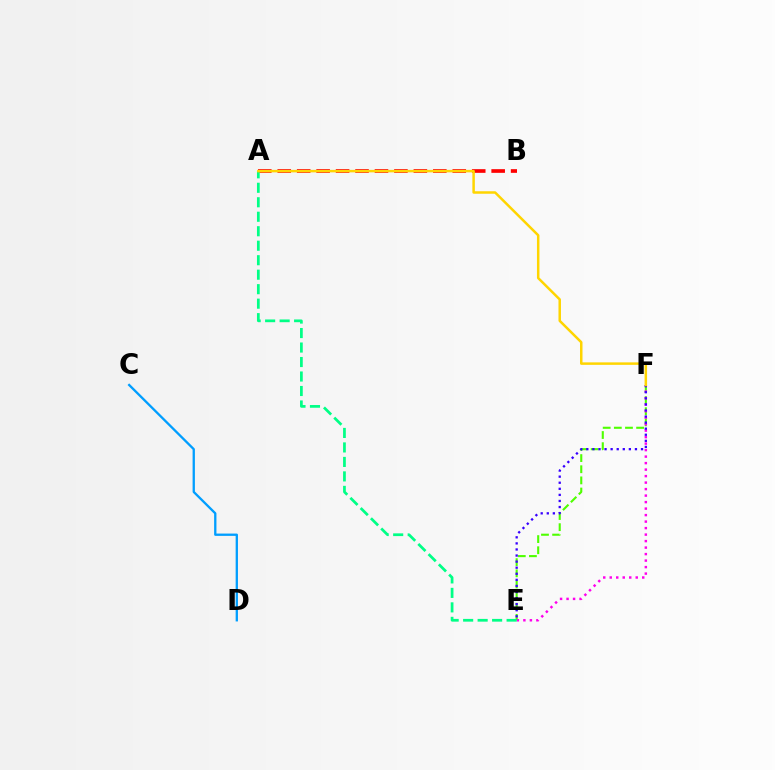{('E', 'F'): [{'color': '#4fff00', 'line_style': 'dashed', 'thickness': 1.51}, {'color': '#ff00ed', 'line_style': 'dotted', 'thickness': 1.77}, {'color': '#3700ff', 'line_style': 'dotted', 'thickness': 1.65}], ('A', 'B'): [{'color': '#ff0000', 'line_style': 'dashed', 'thickness': 2.64}], ('A', 'E'): [{'color': '#00ff86', 'line_style': 'dashed', 'thickness': 1.97}], ('C', 'D'): [{'color': '#009eff', 'line_style': 'solid', 'thickness': 1.66}], ('A', 'F'): [{'color': '#ffd500', 'line_style': 'solid', 'thickness': 1.79}]}